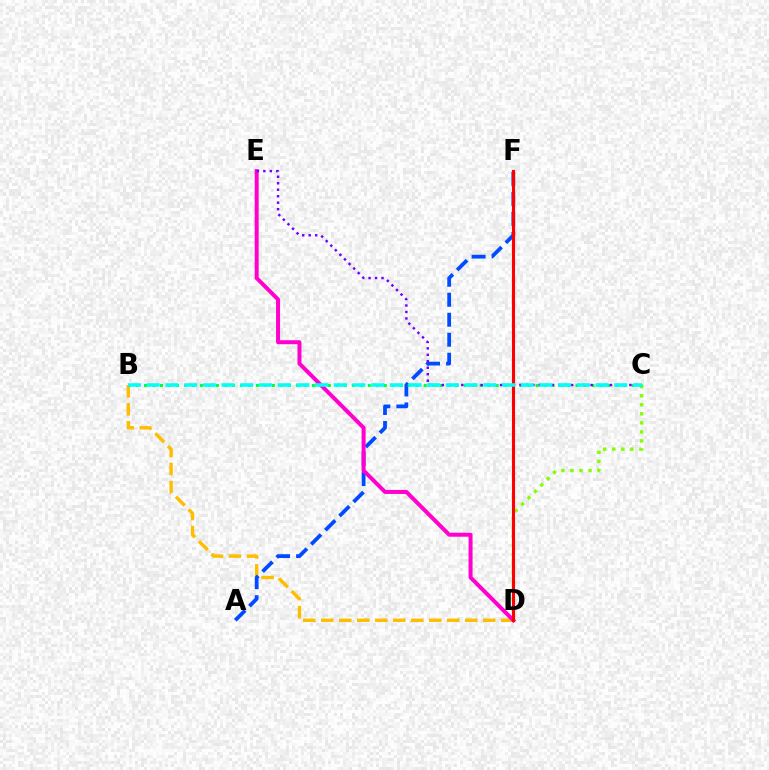{('C', 'D'): [{'color': '#84ff00', 'line_style': 'dotted', 'thickness': 2.45}], ('B', 'D'): [{'color': '#ffbd00', 'line_style': 'dashed', 'thickness': 2.44}], ('A', 'F'): [{'color': '#004bff', 'line_style': 'dashed', 'thickness': 2.72}], ('B', 'C'): [{'color': '#00ff39', 'line_style': 'dotted', 'thickness': 2.17}, {'color': '#00fff6', 'line_style': 'dashed', 'thickness': 2.54}], ('D', 'E'): [{'color': '#ff00cf', 'line_style': 'solid', 'thickness': 2.87}], ('C', 'E'): [{'color': '#7200ff', 'line_style': 'dotted', 'thickness': 1.76}], ('D', 'F'): [{'color': '#ff0000', 'line_style': 'solid', 'thickness': 2.24}]}